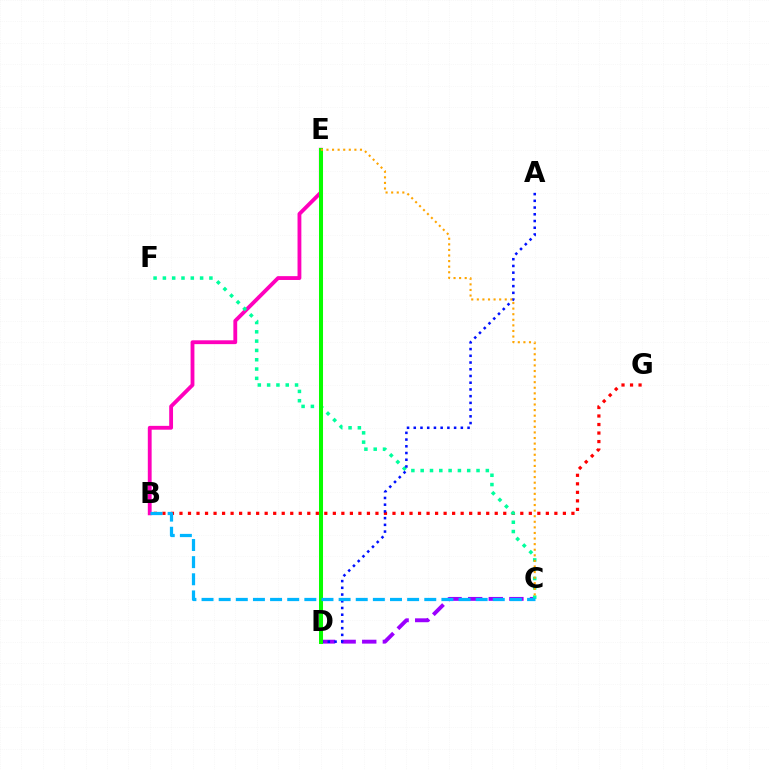{('D', 'E'): [{'color': '#b3ff00', 'line_style': 'solid', 'thickness': 2.2}, {'color': '#08ff00', 'line_style': 'solid', 'thickness': 2.88}], ('B', 'E'): [{'color': '#ff00bd', 'line_style': 'solid', 'thickness': 2.76}], ('B', 'G'): [{'color': '#ff0000', 'line_style': 'dotted', 'thickness': 2.32}], ('C', 'D'): [{'color': '#9b00ff', 'line_style': 'dashed', 'thickness': 2.8}], ('C', 'F'): [{'color': '#00ff9d', 'line_style': 'dotted', 'thickness': 2.53}], ('A', 'D'): [{'color': '#0010ff', 'line_style': 'dotted', 'thickness': 1.83}], ('C', 'E'): [{'color': '#ffa500', 'line_style': 'dotted', 'thickness': 1.52}], ('B', 'C'): [{'color': '#00b5ff', 'line_style': 'dashed', 'thickness': 2.33}]}